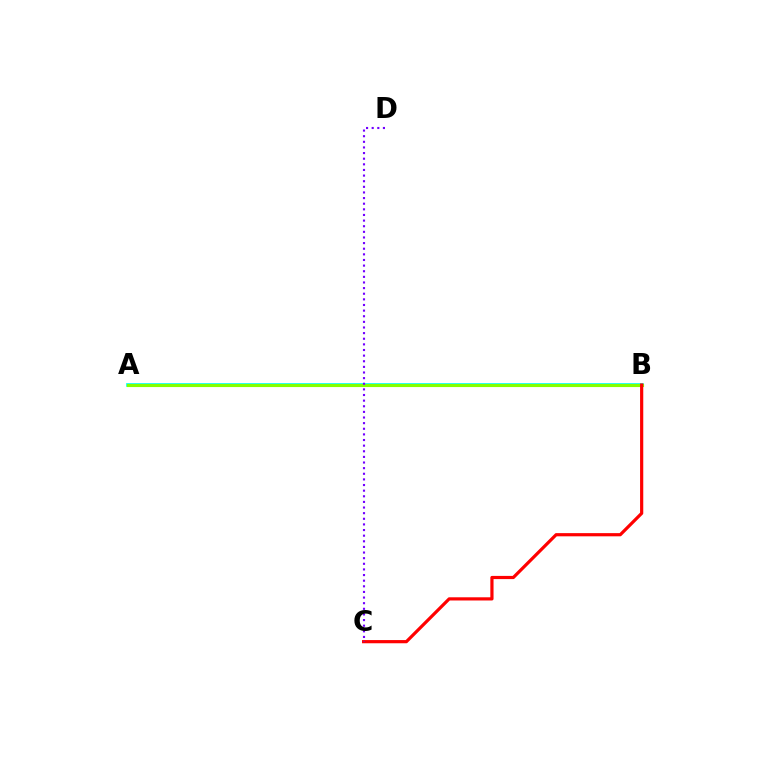{('A', 'B'): [{'color': '#00fff6', 'line_style': 'solid', 'thickness': 2.66}, {'color': '#84ff00', 'line_style': 'solid', 'thickness': 2.25}], ('B', 'C'): [{'color': '#ff0000', 'line_style': 'solid', 'thickness': 2.3}], ('C', 'D'): [{'color': '#7200ff', 'line_style': 'dotted', 'thickness': 1.53}]}